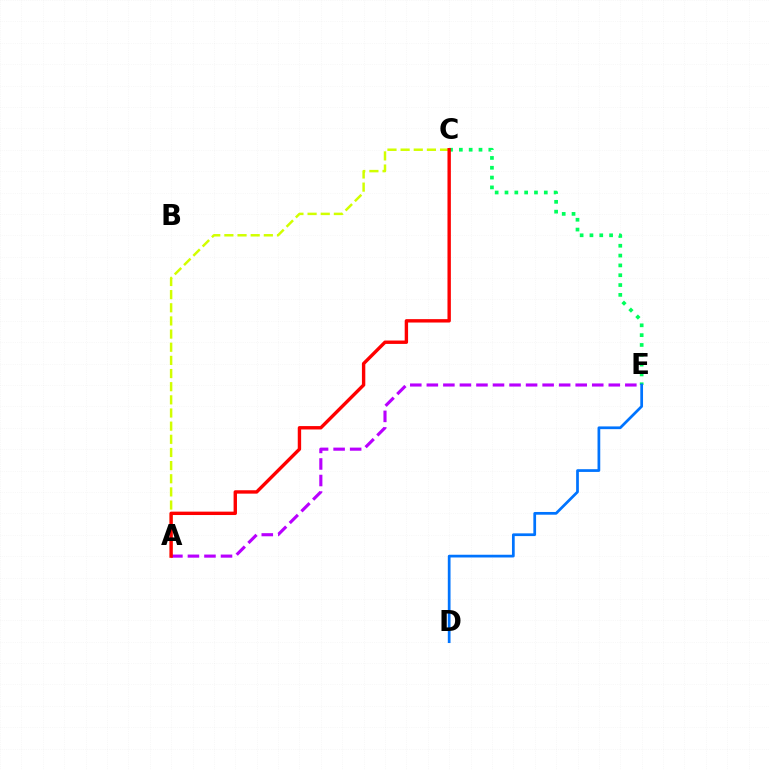{('A', 'C'): [{'color': '#d1ff00', 'line_style': 'dashed', 'thickness': 1.79}, {'color': '#ff0000', 'line_style': 'solid', 'thickness': 2.44}], ('C', 'E'): [{'color': '#00ff5c', 'line_style': 'dotted', 'thickness': 2.67}], ('D', 'E'): [{'color': '#0074ff', 'line_style': 'solid', 'thickness': 1.97}], ('A', 'E'): [{'color': '#b900ff', 'line_style': 'dashed', 'thickness': 2.25}]}